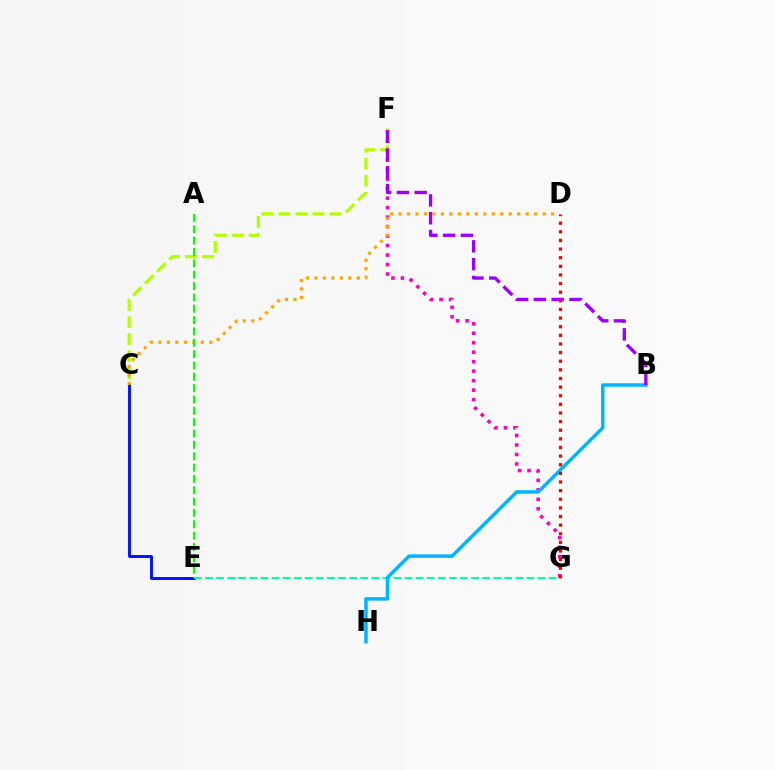{('C', 'F'): [{'color': '#b3ff00', 'line_style': 'dashed', 'thickness': 2.31}], ('F', 'G'): [{'color': '#ff00bd', 'line_style': 'dotted', 'thickness': 2.58}], ('C', 'E'): [{'color': '#0010ff', 'line_style': 'solid', 'thickness': 2.1}], ('E', 'G'): [{'color': '#00ff9d', 'line_style': 'dashed', 'thickness': 1.51}], ('B', 'H'): [{'color': '#00b5ff', 'line_style': 'solid', 'thickness': 2.51}], ('B', 'F'): [{'color': '#9b00ff', 'line_style': 'dashed', 'thickness': 2.42}], ('C', 'D'): [{'color': '#ffa500', 'line_style': 'dotted', 'thickness': 2.3}], ('D', 'G'): [{'color': '#ff0000', 'line_style': 'dotted', 'thickness': 2.34}], ('A', 'E'): [{'color': '#08ff00', 'line_style': 'dashed', 'thickness': 1.54}]}